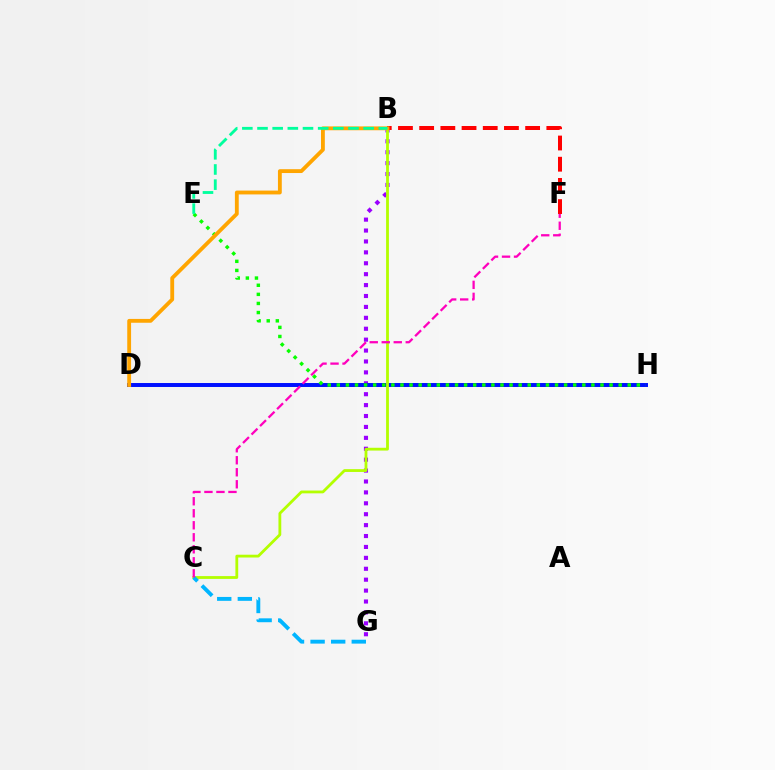{('B', 'G'): [{'color': '#9b00ff', 'line_style': 'dotted', 'thickness': 2.96}], ('D', 'H'): [{'color': '#0010ff', 'line_style': 'solid', 'thickness': 2.85}], ('B', 'F'): [{'color': '#ff0000', 'line_style': 'dashed', 'thickness': 2.88}], ('E', 'H'): [{'color': '#08ff00', 'line_style': 'dotted', 'thickness': 2.47}], ('B', 'C'): [{'color': '#b3ff00', 'line_style': 'solid', 'thickness': 2.02}], ('B', 'D'): [{'color': '#ffa500', 'line_style': 'solid', 'thickness': 2.76}], ('C', 'G'): [{'color': '#00b5ff', 'line_style': 'dashed', 'thickness': 2.8}], ('B', 'E'): [{'color': '#00ff9d', 'line_style': 'dashed', 'thickness': 2.06}], ('C', 'F'): [{'color': '#ff00bd', 'line_style': 'dashed', 'thickness': 1.63}]}